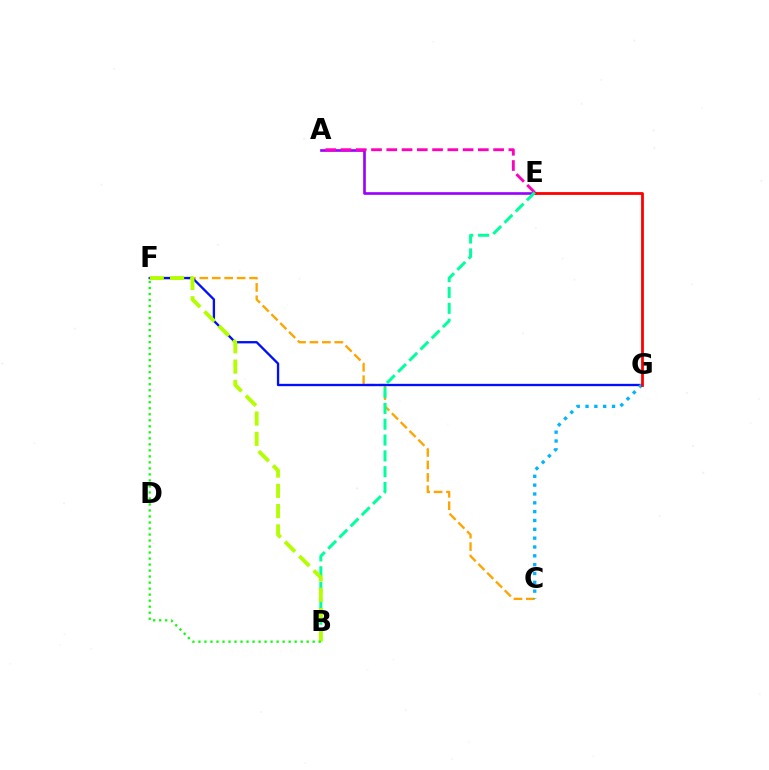{('A', 'E'): [{'color': '#9b00ff', 'line_style': 'solid', 'thickness': 1.91}, {'color': '#ff00bd', 'line_style': 'dashed', 'thickness': 2.07}], ('C', 'F'): [{'color': '#ffa500', 'line_style': 'dashed', 'thickness': 1.69}], ('F', 'G'): [{'color': '#0010ff', 'line_style': 'solid', 'thickness': 1.67}], ('C', 'G'): [{'color': '#00b5ff', 'line_style': 'dotted', 'thickness': 2.4}], ('E', 'G'): [{'color': '#ff0000', 'line_style': 'solid', 'thickness': 2.0}], ('B', 'E'): [{'color': '#00ff9d', 'line_style': 'dashed', 'thickness': 2.15}], ('B', 'F'): [{'color': '#b3ff00', 'line_style': 'dashed', 'thickness': 2.75}, {'color': '#08ff00', 'line_style': 'dotted', 'thickness': 1.63}]}